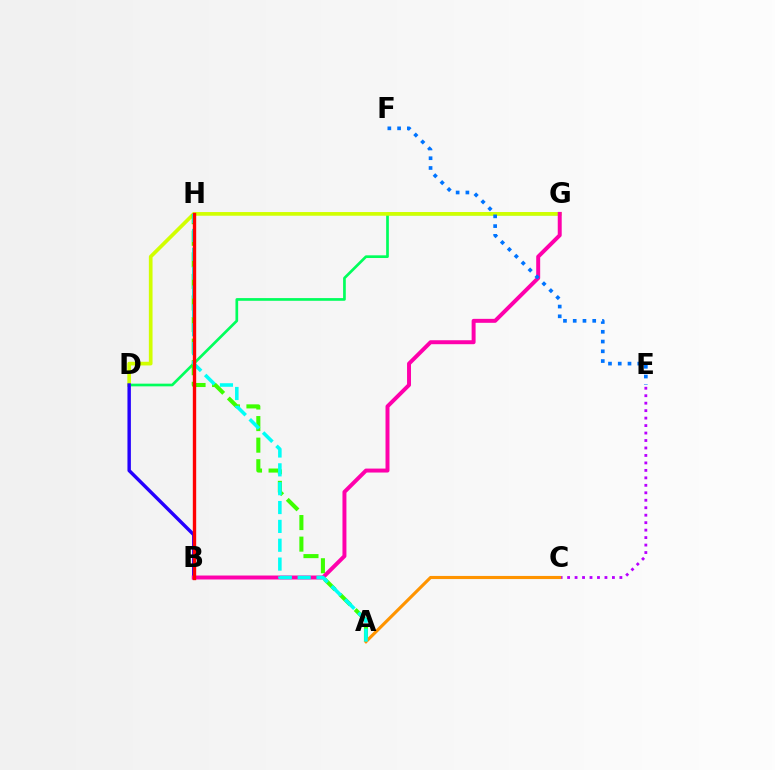{('C', 'E'): [{'color': '#b900ff', 'line_style': 'dotted', 'thickness': 2.03}], ('D', 'G'): [{'color': '#00ff5c', 'line_style': 'solid', 'thickness': 1.94}, {'color': '#d1ff00', 'line_style': 'solid', 'thickness': 2.65}], ('A', 'H'): [{'color': '#3dff00', 'line_style': 'dashed', 'thickness': 2.93}, {'color': '#00fff6', 'line_style': 'dashed', 'thickness': 2.56}], ('B', 'D'): [{'color': '#2500ff', 'line_style': 'solid', 'thickness': 2.47}], ('B', 'G'): [{'color': '#ff00ac', 'line_style': 'solid', 'thickness': 2.85}], ('A', 'C'): [{'color': '#ff9400', 'line_style': 'solid', 'thickness': 2.25}], ('E', 'F'): [{'color': '#0074ff', 'line_style': 'dotted', 'thickness': 2.65}], ('B', 'H'): [{'color': '#ff0000', 'line_style': 'solid', 'thickness': 2.43}]}